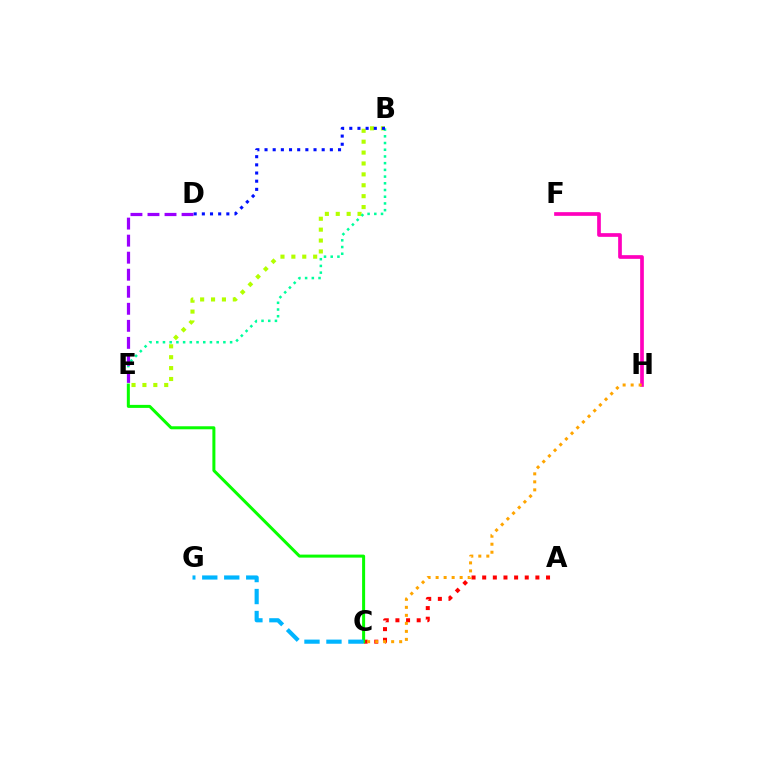{('A', 'C'): [{'color': '#ff0000', 'line_style': 'dotted', 'thickness': 2.89}], ('B', 'E'): [{'color': '#b3ff00', 'line_style': 'dotted', 'thickness': 2.96}, {'color': '#00ff9d', 'line_style': 'dotted', 'thickness': 1.82}], ('C', 'E'): [{'color': '#08ff00', 'line_style': 'solid', 'thickness': 2.17}], ('F', 'H'): [{'color': '#ff00bd', 'line_style': 'solid', 'thickness': 2.66}], ('B', 'D'): [{'color': '#0010ff', 'line_style': 'dotted', 'thickness': 2.22}], ('C', 'G'): [{'color': '#00b5ff', 'line_style': 'dashed', 'thickness': 2.99}], ('D', 'E'): [{'color': '#9b00ff', 'line_style': 'dashed', 'thickness': 2.31}], ('C', 'H'): [{'color': '#ffa500', 'line_style': 'dotted', 'thickness': 2.18}]}